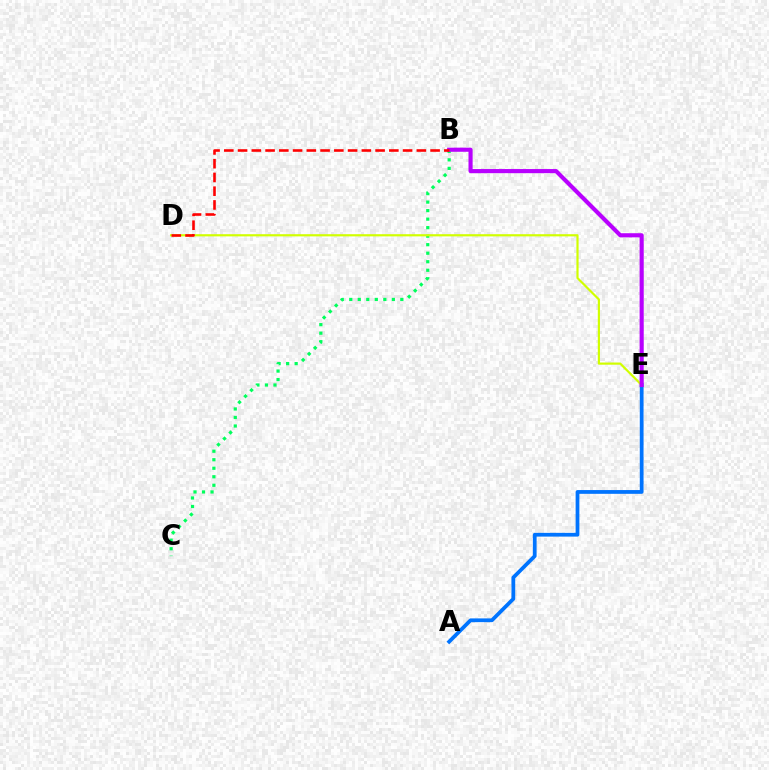{('B', 'C'): [{'color': '#00ff5c', 'line_style': 'dotted', 'thickness': 2.31}], ('A', 'E'): [{'color': '#0074ff', 'line_style': 'solid', 'thickness': 2.71}], ('D', 'E'): [{'color': '#d1ff00', 'line_style': 'solid', 'thickness': 1.57}], ('B', 'E'): [{'color': '#b900ff', 'line_style': 'solid', 'thickness': 2.97}], ('B', 'D'): [{'color': '#ff0000', 'line_style': 'dashed', 'thickness': 1.87}]}